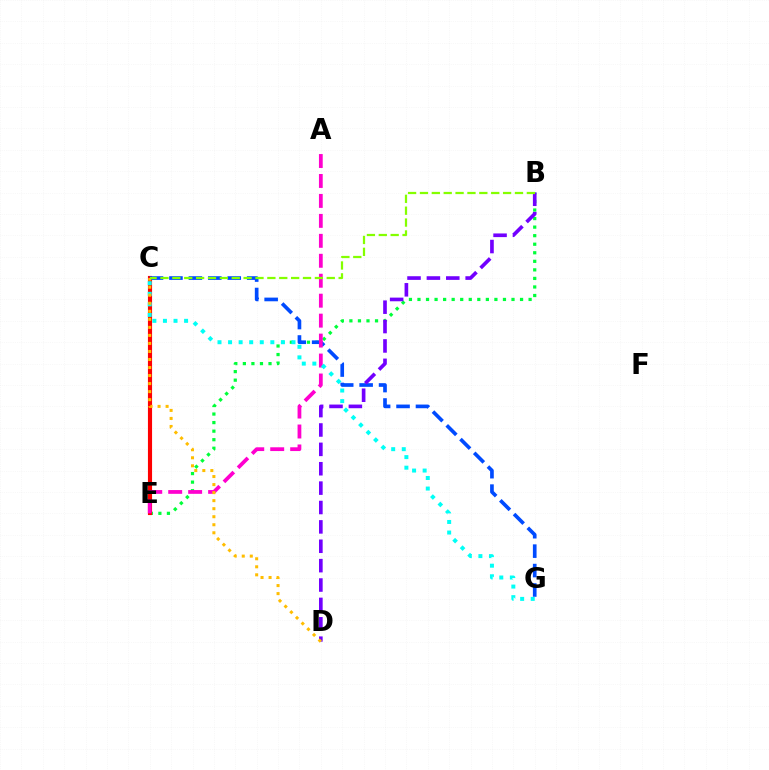{('B', 'E'): [{'color': '#00ff39', 'line_style': 'dotted', 'thickness': 2.32}], ('C', 'E'): [{'color': '#ff0000', 'line_style': 'solid', 'thickness': 2.97}], ('C', 'G'): [{'color': '#004bff', 'line_style': 'dashed', 'thickness': 2.64}, {'color': '#00fff6', 'line_style': 'dotted', 'thickness': 2.87}], ('A', 'E'): [{'color': '#ff00cf', 'line_style': 'dashed', 'thickness': 2.71}], ('B', 'D'): [{'color': '#7200ff', 'line_style': 'dashed', 'thickness': 2.63}], ('C', 'D'): [{'color': '#ffbd00', 'line_style': 'dotted', 'thickness': 2.18}], ('B', 'C'): [{'color': '#84ff00', 'line_style': 'dashed', 'thickness': 1.61}]}